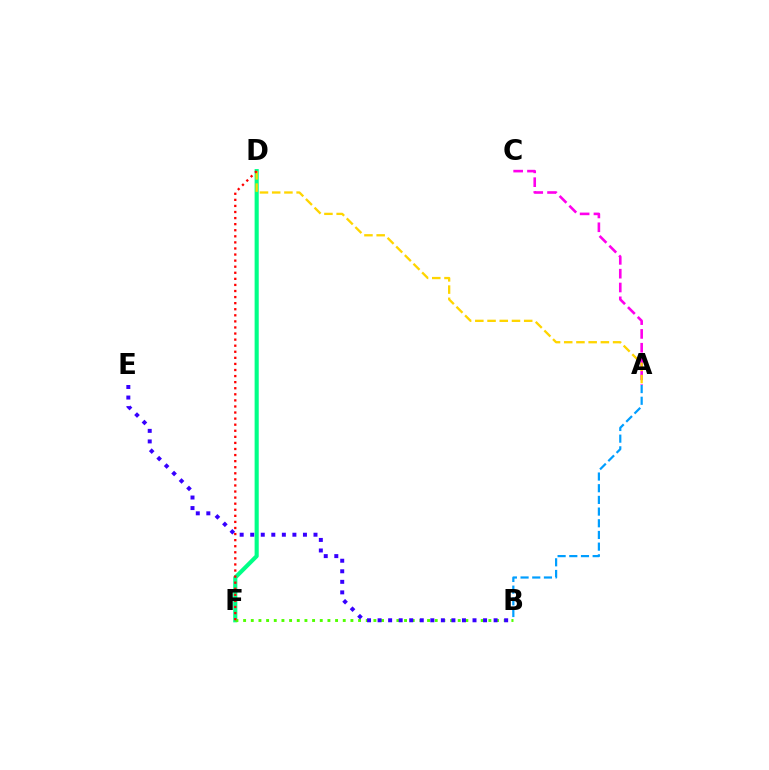{('D', 'F'): [{'color': '#00ff86', 'line_style': 'solid', 'thickness': 2.96}, {'color': '#ff0000', 'line_style': 'dotted', 'thickness': 1.65}], ('A', 'C'): [{'color': '#ff00ed', 'line_style': 'dashed', 'thickness': 1.88}], ('B', 'F'): [{'color': '#4fff00', 'line_style': 'dotted', 'thickness': 2.08}], ('B', 'E'): [{'color': '#3700ff', 'line_style': 'dotted', 'thickness': 2.87}], ('A', 'D'): [{'color': '#ffd500', 'line_style': 'dashed', 'thickness': 1.66}], ('A', 'B'): [{'color': '#009eff', 'line_style': 'dashed', 'thickness': 1.59}]}